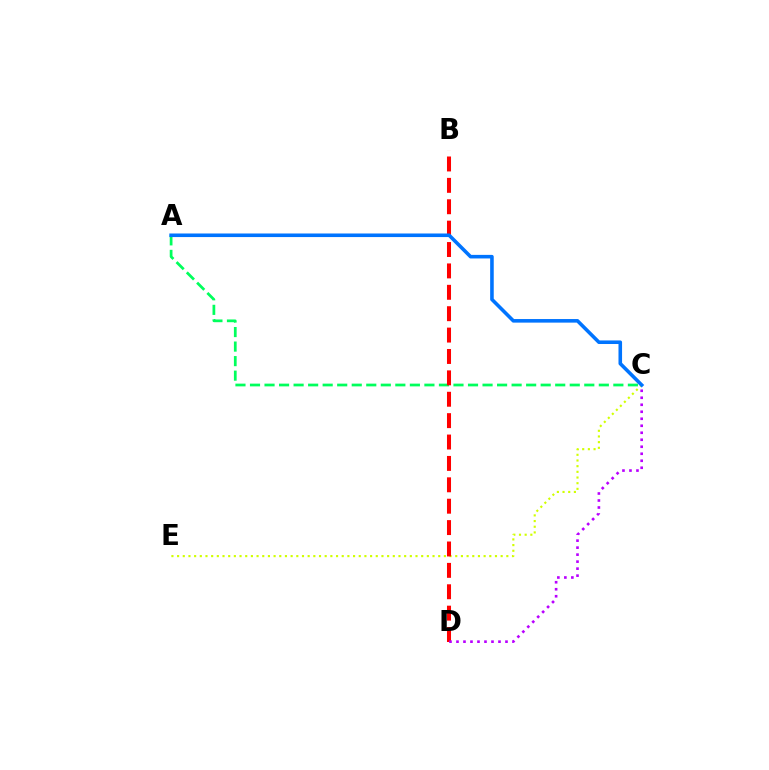{('A', 'C'): [{'color': '#00ff5c', 'line_style': 'dashed', 'thickness': 1.97}, {'color': '#0074ff', 'line_style': 'solid', 'thickness': 2.58}], ('C', 'E'): [{'color': '#d1ff00', 'line_style': 'dotted', 'thickness': 1.54}], ('B', 'D'): [{'color': '#ff0000', 'line_style': 'dashed', 'thickness': 2.91}], ('C', 'D'): [{'color': '#b900ff', 'line_style': 'dotted', 'thickness': 1.9}]}